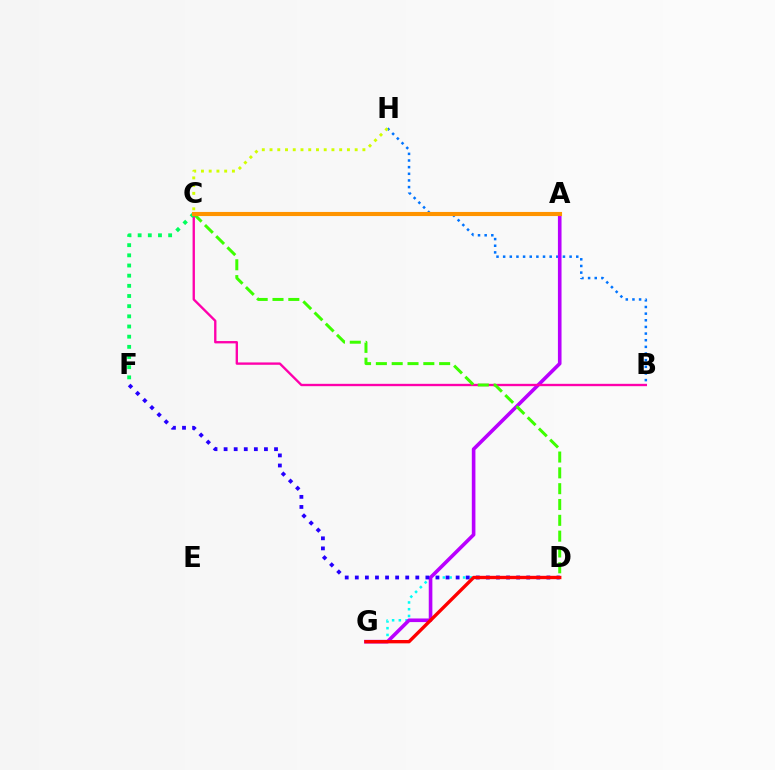{('D', 'G'): [{'color': '#00fff6', 'line_style': 'dotted', 'thickness': 1.83}, {'color': '#ff0000', 'line_style': 'solid', 'thickness': 2.42}], ('B', 'H'): [{'color': '#0074ff', 'line_style': 'dotted', 'thickness': 1.81}], ('A', 'G'): [{'color': '#b900ff', 'line_style': 'solid', 'thickness': 2.6}], ('B', 'C'): [{'color': '#ff00ac', 'line_style': 'solid', 'thickness': 1.69}], ('D', 'F'): [{'color': '#2500ff', 'line_style': 'dotted', 'thickness': 2.74}], ('C', 'F'): [{'color': '#00ff5c', 'line_style': 'dotted', 'thickness': 2.76}], ('C', 'H'): [{'color': '#d1ff00', 'line_style': 'dotted', 'thickness': 2.1}], ('C', 'D'): [{'color': '#3dff00', 'line_style': 'dashed', 'thickness': 2.15}], ('A', 'C'): [{'color': '#ff9400', 'line_style': 'solid', 'thickness': 2.96}]}